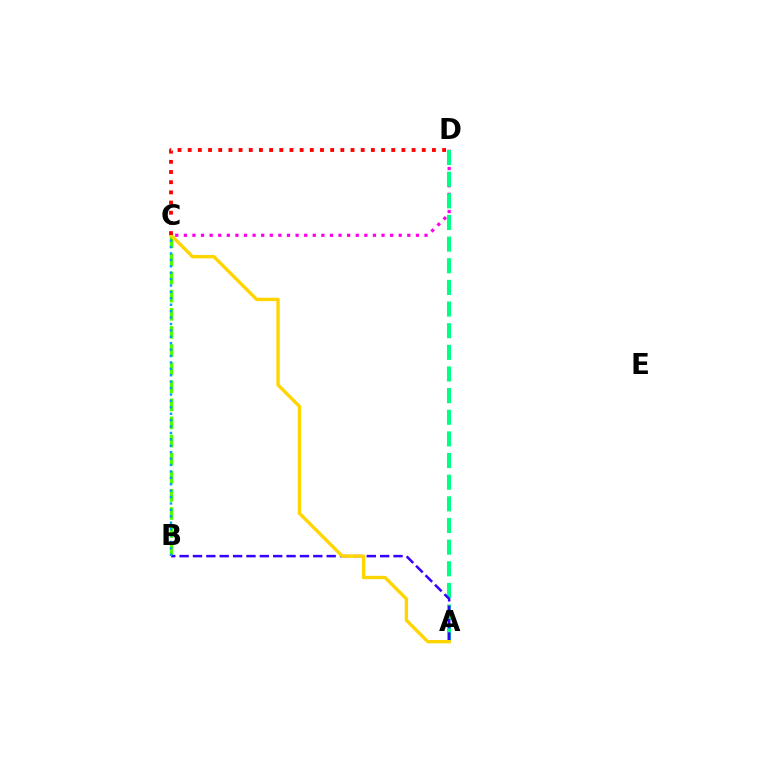{('B', 'C'): [{'color': '#4fff00', 'line_style': 'dashed', 'thickness': 2.46}, {'color': '#009eff', 'line_style': 'dotted', 'thickness': 1.74}], ('C', 'D'): [{'color': '#ff00ed', 'line_style': 'dotted', 'thickness': 2.34}, {'color': '#ff0000', 'line_style': 'dotted', 'thickness': 2.77}], ('A', 'D'): [{'color': '#00ff86', 'line_style': 'dashed', 'thickness': 2.94}], ('A', 'B'): [{'color': '#3700ff', 'line_style': 'dashed', 'thickness': 1.82}], ('A', 'C'): [{'color': '#ffd500', 'line_style': 'solid', 'thickness': 2.42}]}